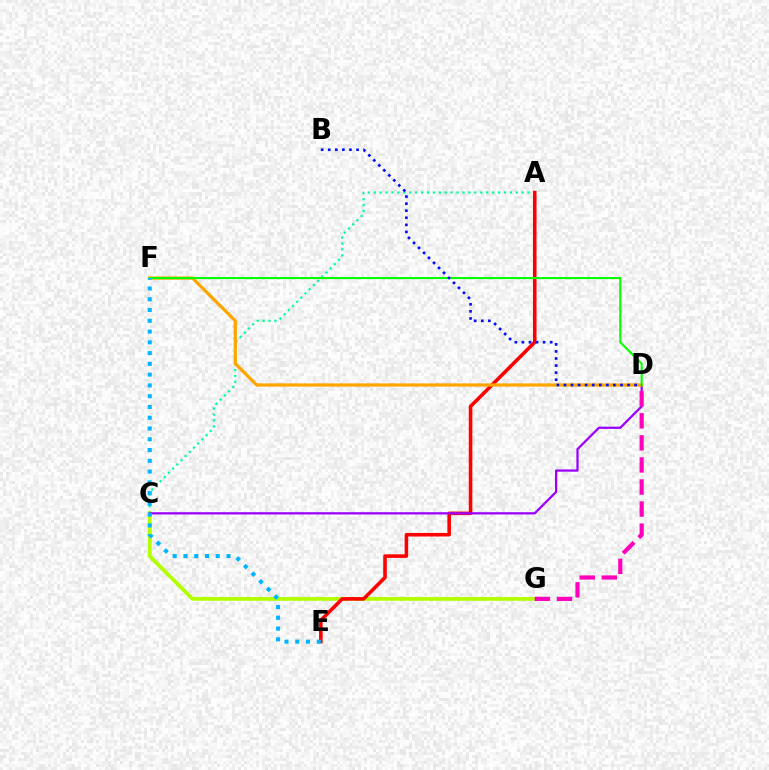{('A', 'C'): [{'color': '#00ff9d', 'line_style': 'dotted', 'thickness': 1.61}], ('C', 'G'): [{'color': '#b3ff00', 'line_style': 'solid', 'thickness': 2.73}], ('A', 'E'): [{'color': '#ff0000', 'line_style': 'solid', 'thickness': 2.57}], ('C', 'D'): [{'color': '#9b00ff', 'line_style': 'solid', 'thickness': 1.62}], ('D', 'G'): [{'color': '#ff00bd', 'line_style': 'dashed', 'thickness': 3.0}], ('D', 'F'): [{'color': '#ffa500', 'line_style': 'solid', 'thickness': 2.33}, {'color': '#08ff00', 'line_style': 'solid', 'thickness': 1.51}], ('B', 'D'): [{'color': '#0010ff', 'line_style': 'dotted', 'thickness': 1.92}], ('E', 'F'): [{'color': '#00b5ff', 'line_style': 'dotted', 'thickness': 2.93}]}